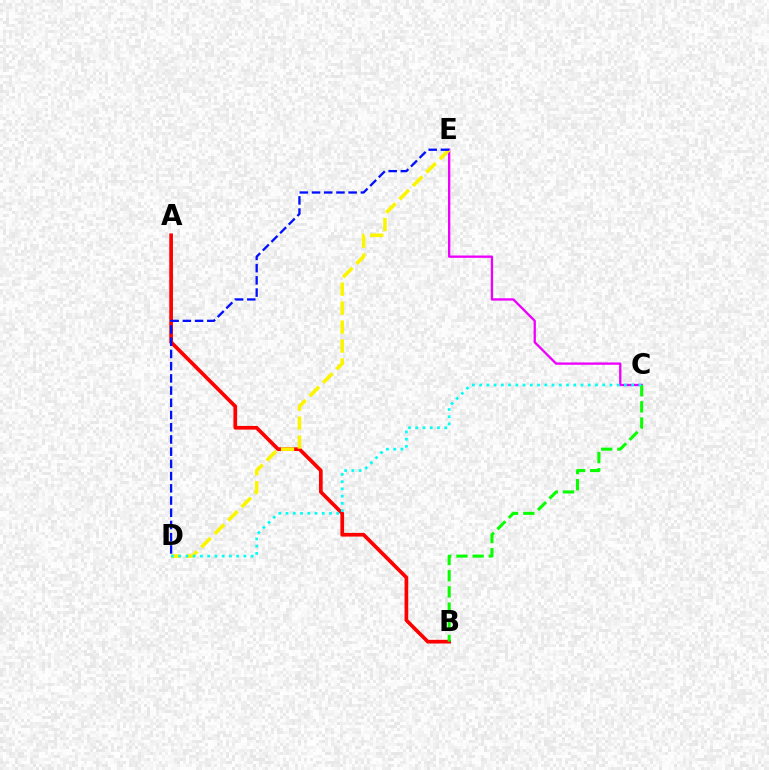{('A', 'B'): [{'color': '#ff0000', 'line_style': 'solid', 'thickness': 2.66}], ('C', 'E'): [{'color': '#ee00ff', 'line_style': 'solid', 'thickness': 1.68}], ('D', 'E'): [{'color': '#fcf500', 'line_style': 'dashed', 'thickness': 2.58}, {'color': '#0010ff', 'line_style': 'dashed', 'thickness': 1.66}], ('B', 'C'): [{'color': '#08ff00', 'line_style': 'dashed', 'thickness': 2.2}], ('C', 'D'): [{'color': '#00fff6', 'line_style': 'dotted', 'thickness': 1.97}]}